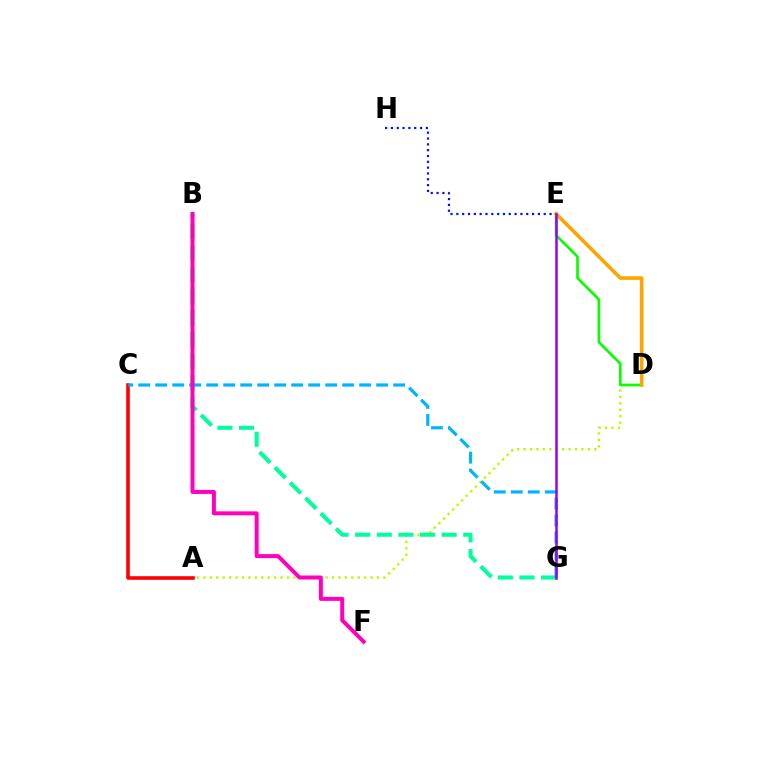{('A', 'D'): [{'color': '#b3ff00', 'line_style': 'dotted', 'thickness': 1.75}], ('E', 'H'): [{'color': '#0010ff', 'line_style': 'dotted', 'thickness': 1.58}], ('D', 'E'): [{'color': '#08ff00', 'line_style': 'solid', 'thickness': 1.93}, {'color': '#ffa500', 'line_style': 'solid', 'thickness': 2.61}], ('A', 'C'): [{'color': '#ff0000', 'line_style': 'solid', 'thickness': 2.59}], ('B', 'G'): [{'color': '#00ff9d', 'line_style': 'dashed', 'thickness': 2.94}], ('C', 'G'): [{'color': '#00b5ff', 'line_style': 'dashed', 'thickness': 2.31}], ('E', 'G'): [{'color': '#9b00ff', 'line_style': 'solid', 'thickness': 1.82}], ('B', 'F'): [{'color': '#ff00bd', 'line_style': 'solid', 'thickness': 2.87}]}